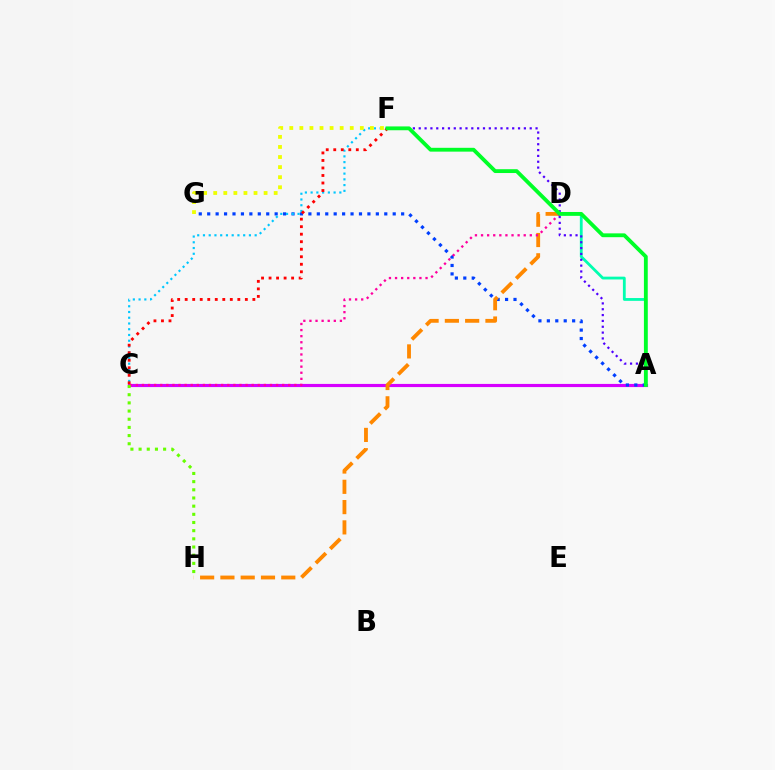{('A', 'C'): [{'color': '#d600ff', 'line_style': 'solid', 'thickness': 2.27}], ('A', 'G'): [{'color': '#003fff', 'line_style': 'dotted', 'thickness': 2.29}], ('C', 'F'): [{'color': '#00c7ff', 'line_style': 'dotted', 'thickness': 1.56}, {'color': '#ff0000', 'line_style': 'dotted', 'thickness': 2.04}], ('A', 'D'): [{'color': '#00ffaf', 'line_style': 'solid', 'thickness': 2.02}], ('F', 'G'): [{'color': '#eeff00', 'line_style': 'dotted', 'thickness': 2.74}], ('A', 'F'): [{'color': '#4f00ff', 'line_style': 'dotted', 'thickness': 1.59}, {'color': '#00ff27', 'line_style': 'solid', 'thickness': 2.76}], ('D', 'H'): [{'color': '#ff8800', 'line_style': 'dashed', 'thickness': 2.76}], ('C', 'D'): [{'color': '#ff00a0', 'line_style': 'dotted', 'thickness': 1.66}], ('C', 'H'): [{'color': '#66ff00', 'line_style': 'dotted', 'thickness': 2.22}]}